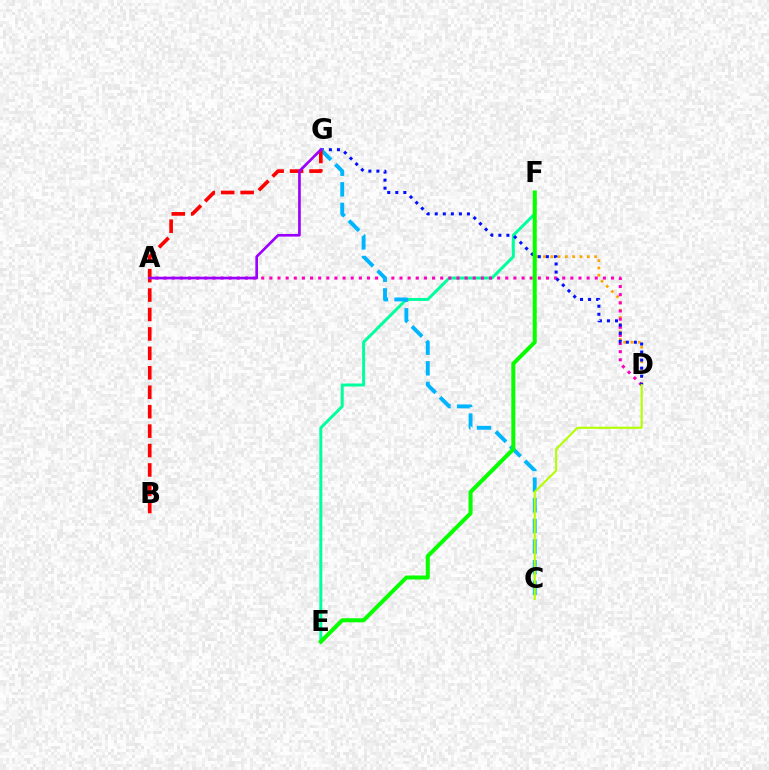{('E', 'F'): [{'color': '#00ff9d', 'line_style': 'solid', 'thickness': 2.14}, {'color': '#08ff00', 'line_style': 'solid', 'thickness': 2.9}], ('D', 'F'): [{'color': '#ffa500', 'line_style': 'dotted', 'thickness': 1.98}], ('A', 'D'): [{'color': '#ff00bd', 'line_style': 'dotted', 'thickness': 2.21}], ('D', 'G'): [{'color': '#0010ff', 'line_style': 'dotted', 'thickness': 2.19}], ('C', 'G'): [{'color': '#00b5ff', 'line_style': 'dashed', 'thickness': 2.8}], ('B', 'G'): [{'color': '#ff0000', 'line_style': 'dashed', 'thickness': 2.64}], ('C', 'D'): [{'color': '#b3ff00', 'line_style': 'solid', 'thickness': 1.53}], ('A', 'G'): [{'color': '#9b00ff', 'line_style': 'solid', 'thickness': 1.91}]}